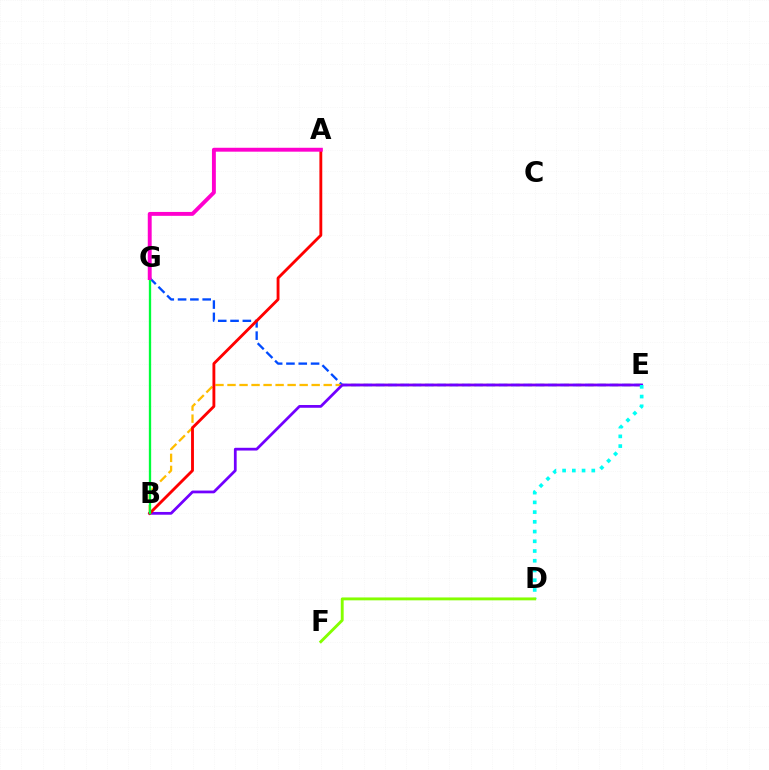{('E', 'G'): [{'color': '#004bff', 'line_style': 'dashed', 'thickness': 1.67}], ('B', 'E'): [{'color': '#ffbd00', 'line_style': 'dashed', 'thickness': 1.63}, {'color': '#7200ff', 'line_style': 'solid', 'thickness': 1.98}], ('D', 'E'): [{'color': '#00fff6', 'line_style': 'dotted', 'thickness': 2.64}], ('A', 'B'): [{'color': '#ff0000', 'line_style': 'solid', 'thickness': 2.06}], ('D', 'F'): [{'color': '#84ff00', 'line_style': 'solid', 'thickness': 2.08}], ('B', 'G'): [{'color': '#00ff39', 'line_style': 'solid', 'thickness': 1.66}], ('A', 'G'): [{'color': '#ff00cf', 'line_style': 'solid', 'thickness': 2.81}]}